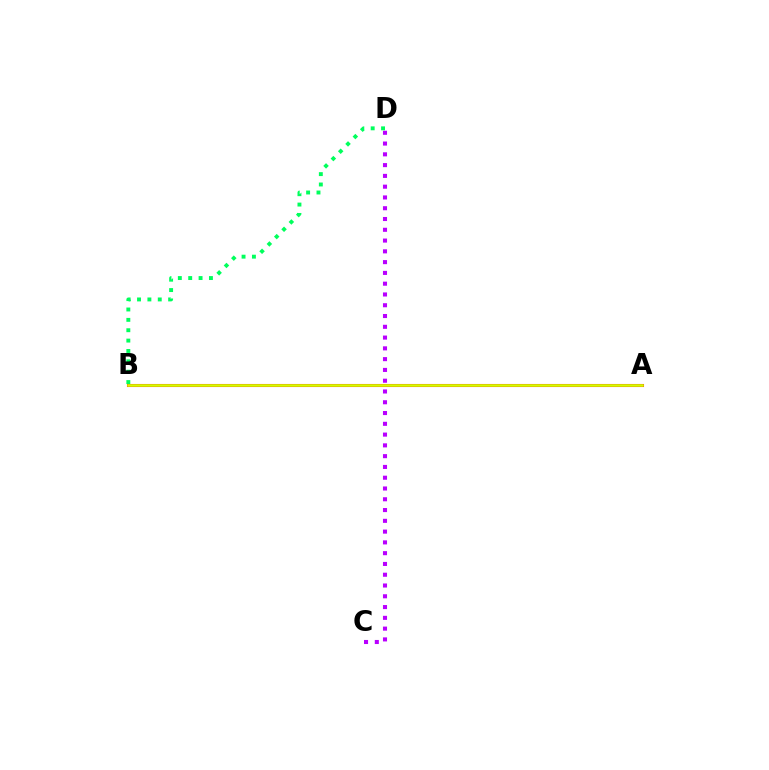{('C', 'D'): [{'color': '#b900ff', 'line_style': 'dotted', 'thickness': 2.93}], ('A', 'B'): [{'color': '#0074ff', 'line_style': 'dotted', 'thickness': 2.03}, {'color': '#ff0000', 'line_style': 'solid', 'thickness': 2.2}, {'color': '#d1ff00', 'line_style': 'solid', 'thickness': 1.89}], ('B', 'D'): [{'color': '#00ff5c', 'line_style': 'dotted', 'thickness': 2.82}]}